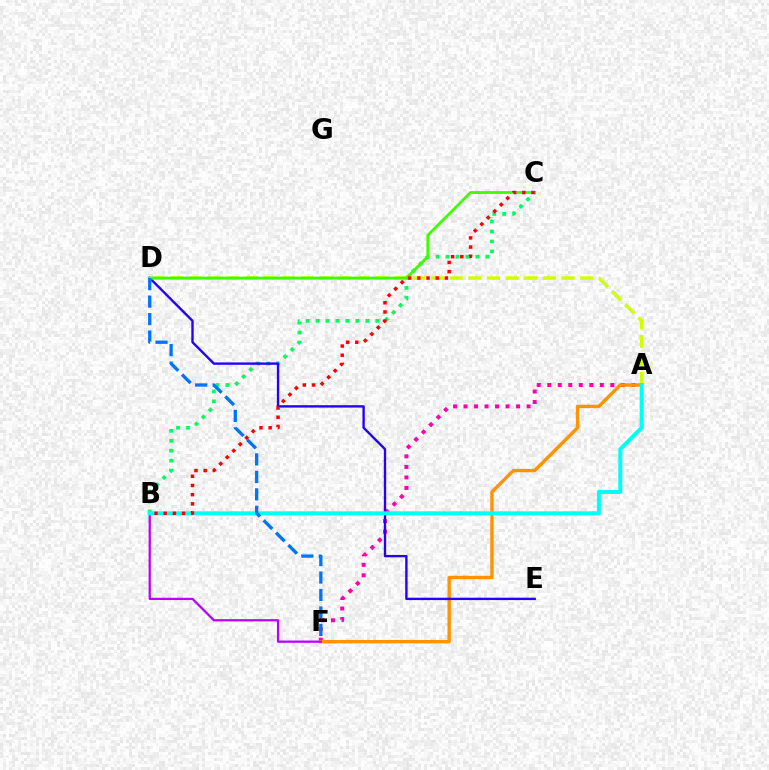{('A', 'F'): [{'color': '#ff00ac', 'line_style': 'dotted', 'thickness': 2.86}, {'color': '#ff9400', 'line_style': 'solid', 'thickness': 2.43}], ('B', 'C'): [{'color': '#00ff5c', 'line_style': 'dotted', 'thickness': 2.7}, {'color': '#ff0000', 'line_style': 'dotted', 'thickness': 2.5}], ('A', 'D'): [{'color': '#d1ff00', 'line_style': 'dashed', 'thickness': 2.53}], ('D', 'E'): [{'color': '#2500ff', 'line_style': 'solid', 'thickness': 1.71}], ('C', 'D'): [{'color': '#3dff00', 'line_style': 'solid', 'thickness': 2.01}], ('B', 'F'): [{'color': '#b900ff', 'line_style': 'solid', 'thickness': 1.62}], ('A', 'B'): [{'color': '#00fff6', 'line_style': 'solid', 'thickness': 2.88}], ('D', 'F'): [{'color': '#0074ff', 'line_style': 'dashed', 'thickness': 2.37}]}